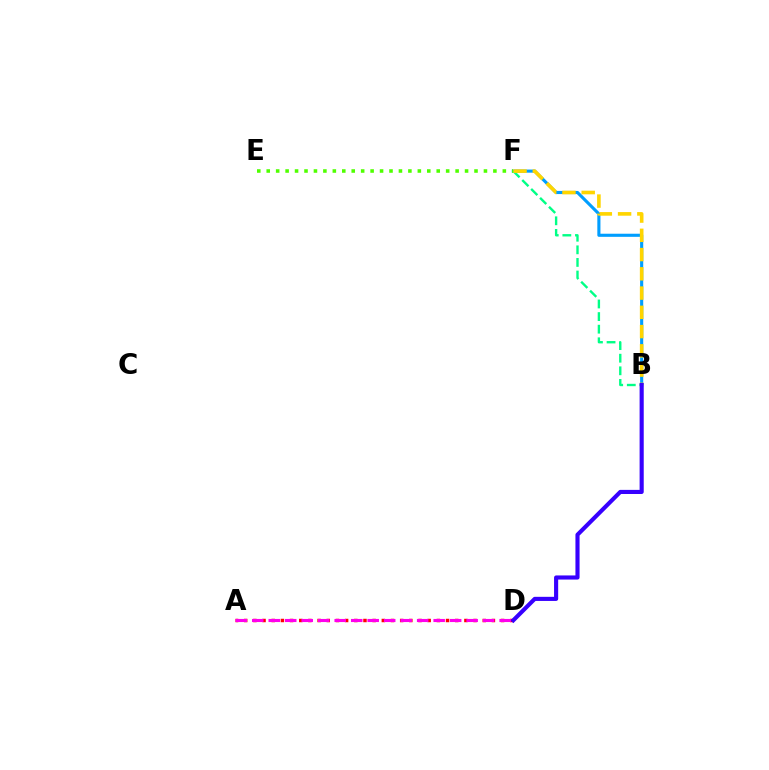{('B', 'F'): [{'color': '#009eff', 'line_style': 'solid', 'thickness': 2.24}, {'color': '#00ff86', 'line_style': 'dashed', 'thickness': 1.71}, {'color': '#ffd500', 'line_style': 'dashed', 'thickness': 2.62}], ('A', 'D'): [{'color': '#ff0000', 'line_style': 'dotted', 'thickness': 2.49}, {'color': '#ff00ed', 'line_style': 'dashed', 'thickness': 2.24}], ('B', 'D'): [{'color': '#3700ff', 'line_style': 'solid', 'thickness': 2.97}], ('E', 'F'): [{'color': '#4fff00', 'line_style': 'dotted', 'thickness': 2.57}]}